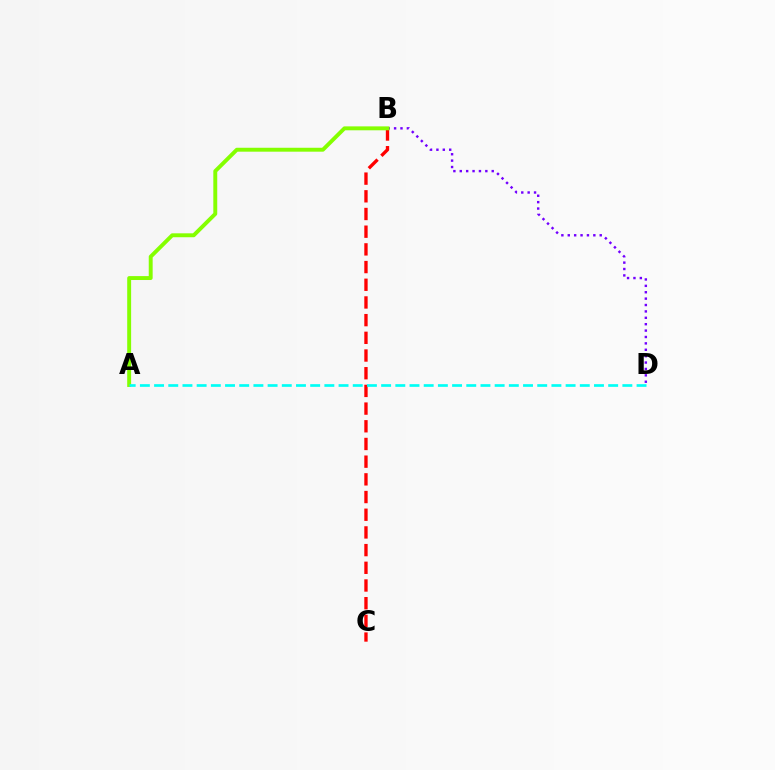{('B', 'C'): [{'color': '#ff0000', 'line_style': 'dashed', 'thickness': 2.4}], ('B', 'D'): [{'color': '#7200ff', 'line_style': 'dotted', 'thickness': 1.74}], ('A', 'B'): [{'color': '#84ff00', 'line_style': 'solid', 'thickness': 2.82}], ('A', 'D'): [{'color': '#00fff6', 'line_style': 'dashed', 'thickness': 1.93}]}